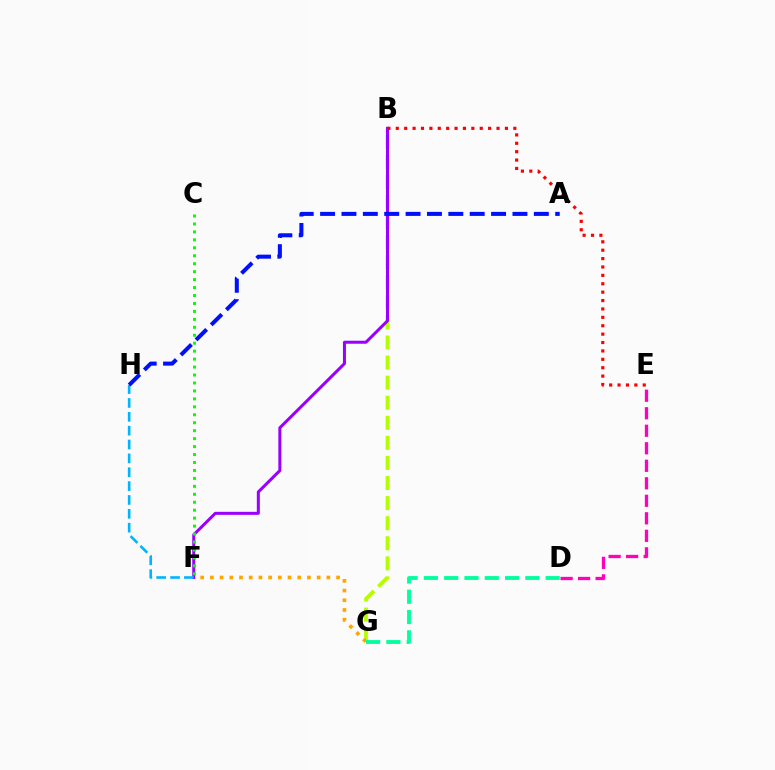{('B', 'G'): [{'color': '#b3ff00', 'line_style': 'dashed', 'thickness': 2.73}], ('F', 'G'): [{'color': '#ffa500', 'line_style': 'dotted', 'thickness': 2.64}], ('B', 'F'): [{'color': '#9b00ff', 'line_style': 'solid', 'thickness': 2.18}], ('B', 'E'): [{'color': '#ff0000', 'line_style': 'dotted', 'thickness': 2.28}], ('C', 'F'): [{'color': '#08ff00', 'line_style': 'dotted', 'thickness': 2.16}], ('F', 'H'): [{'color': '#00b5ff', 'line_style': 'dashed', 'thickness': 1.88}], ('D', 'G'): [{'color': '#00ff9d', 'line_style': 'dashed', 'thickness': 2.76}], ('A', 'H'): [{'color': '#0010ff', 'line_style': 'dashed', 'thickness': 2.9}], ('D', 'E'): [{'color': '#ff00bd', 'line_style': 'dashed', 'thickness': 2.38}]}